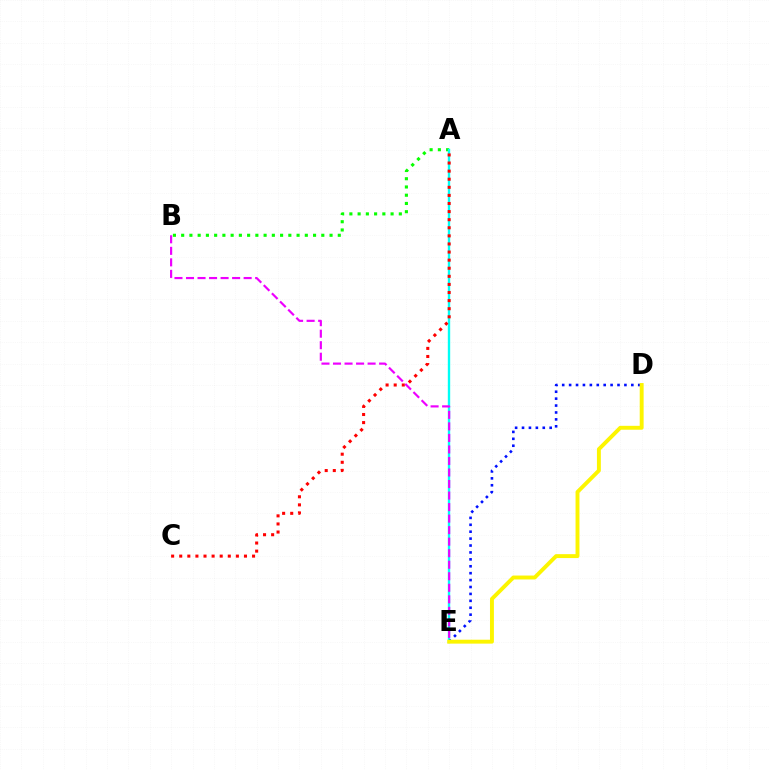{('A', 'B'): [{'color': '#08ff00', 'line_style': 'dotted', 'thickness': 2.24}], ('A', 'E'): [{'color': '#00fff6', 'line_style': 'solid', 'thickness': 1.71}], ('A', 'C'): [{'color': '#ff0000', 'line_style': 'dotted', 'thickness': 2.2}], ('B', 'E'): [{'color': '#ee00ff', 'line_style': 'dashed', 'thickness': 1.57}], ('D', 'E'): [{'color': '#0010ff', 'line_style': 'dotted', 'thickness': 1.88}, {'color': '#fcf500', 'line_style': 'solid', 'thickness': 2.81}]}